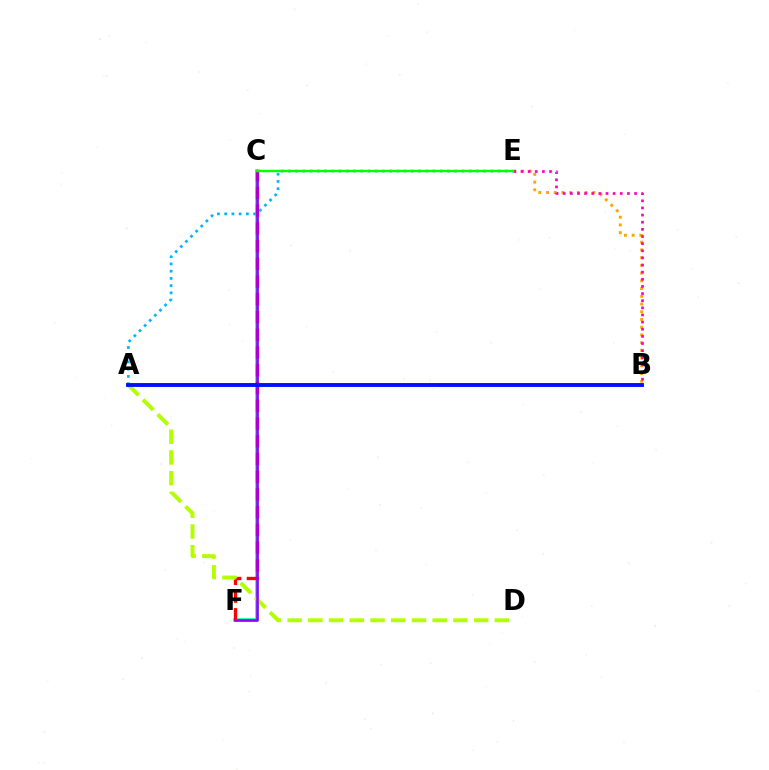{('C', 'F'): [{'color': '#00ff9d', 'line_style': 'solid', 'thickness': 2.57}, {'color': '#ff0000', 'line_style': 'dashed', 'thickness': 2.41}, {'color': '#9b00ff', 'line_style': 'solid', 'thickness': 1.89}], ('B', 'E'): [{'color': '#ffa500', 'line_style': 'dotted', 'thickness': 2.1}, {'color': '#ff00bd', 'line_style': 'dotted', 'thickness': 1.94}], ('A', 'E'): [{'color': '#00b5ff', 'line_style': 'dotted', 'thickness': 1.96}], ('A', 'D'): [{'color': '#b3ff00', 'line_style': 'dashed', 'thickness': 2.82}], ('C', 'E'): [{'color': '#08ff00', 'line_style': 'solid', 'thickness': 1.77}], ('A', 'B'): [{'color': '#0010ff', 'line_style': 'solid', 'thickness': 2.8}]}